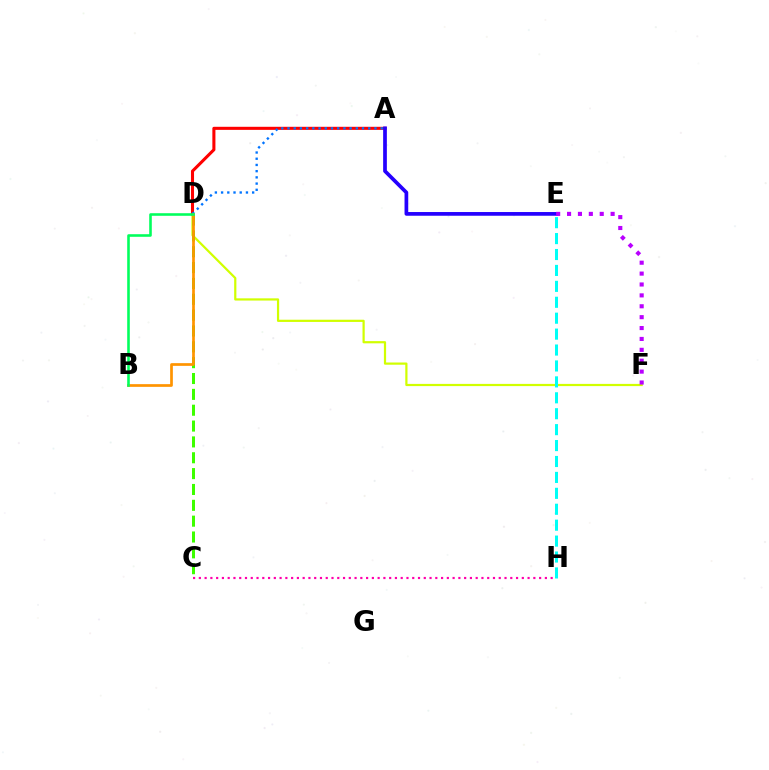{('D', 'F'): [{'color': '#d1ff00', 'line_style': 'solid', 'thickness': 1.59}], ('A', 'D'): [{'color': '#ff0000', 'line_style': 'solid', 'thickness': 2.21}, {'color': '#0074ff', 'line_style': 'dotted', 'thickness': 1.69}], ('C', 'D'): [{'color': '#3dff00', 'line_style': 'dashed', 'thickness': 2.15}], ('A', 'E'): [{'color': '#2500ff', 'line_style': 'solid', 'thickness': 2.68}], ('E', 'F'): [{'color': '#b900ff', 'line_style': 'dotted', 'thickness': 2.96}], ('C', 'H'): [{'color': '#ff00ac', 'line_style': 'dotted', 'thickness': 1.57}], ('B', 'D'): [{'color': '#ff9400', 'line_style': 'solid', 'thickness': 1.95}, {'color': '#00ff5c', 'line_style': 'solid', 'thickness': 1.86}], ('E', 'H'): [{'color': '#00fff6', 'line_style': 'dashed', 'thickness': 2.16}]}